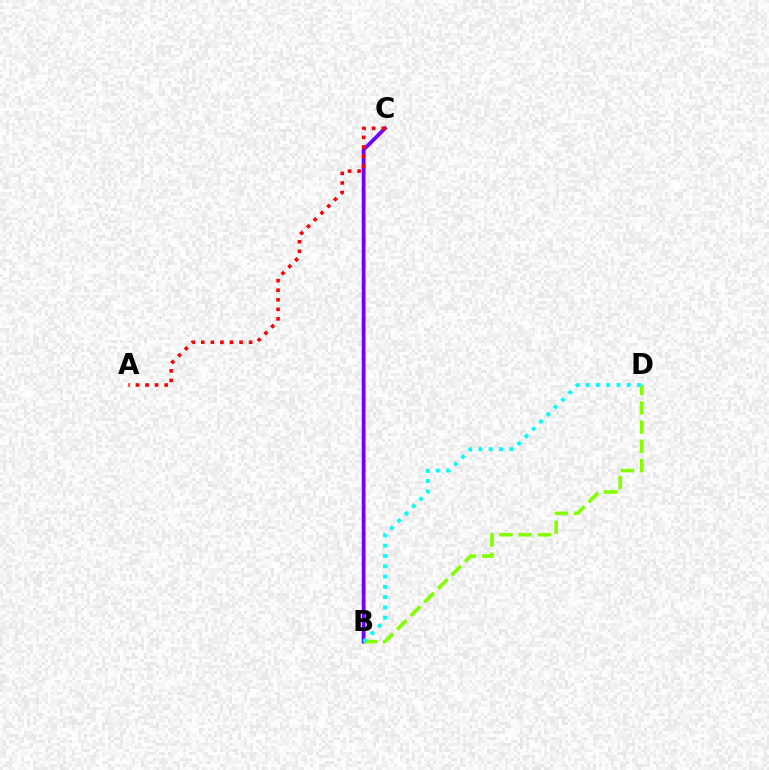{('B', 'C'): [{'color': '#7200ff', 'line_style': 'solid', 'thickness': 2.71}], ('B', 'D'): [{'color': '#84ff00', 'line_style': 'dashed', 'thickness': 2.61}, {'color': '#00fff6', 'line_style': 'dotted', 'thickness': 2.8}], ('A', 'C'): [{'color': '#ff0000', 'line_style': 'dotted', 'thickness': 2.6}]}